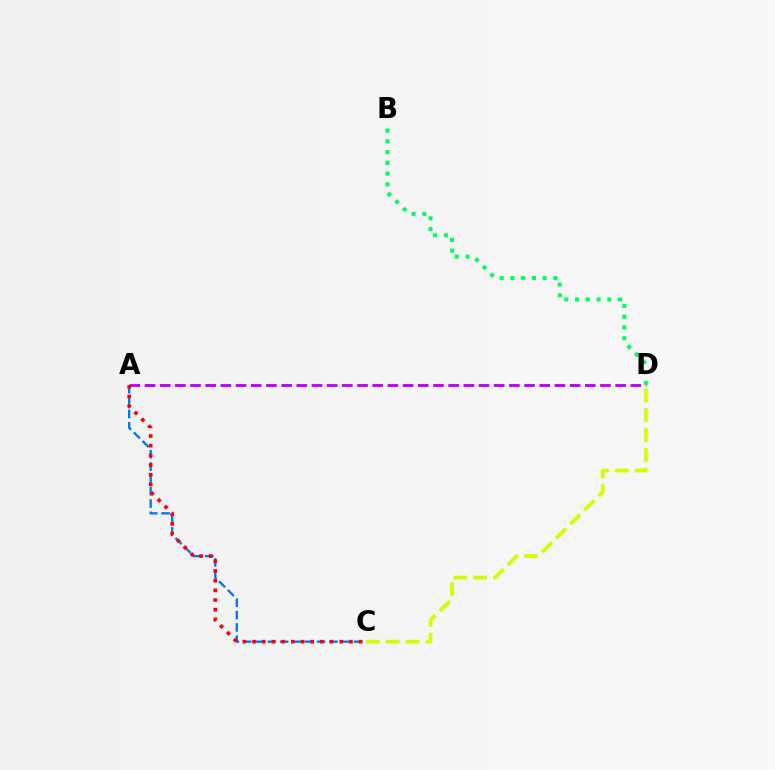{('A', 'C'): [{'color': '#0074ff', 'line_style': 'dashed', 'thickness': 1.67}, {'color': '#ff0000', 'line_style': 'dotted', 'thickness': 2.63}], ('A', 'D'): [{'color': '#b900ff', 'line_style': 'dashed', 'thickness': 2.06}], ('B', 'D'): [{'color': '#00ff5c', 'line_style': 'dotted', 'thickness': 2.92}], ('C', 'D'): [{'color': '#d1ff00', 'line_style': 'dashed', 'thickness': 2.7}]}